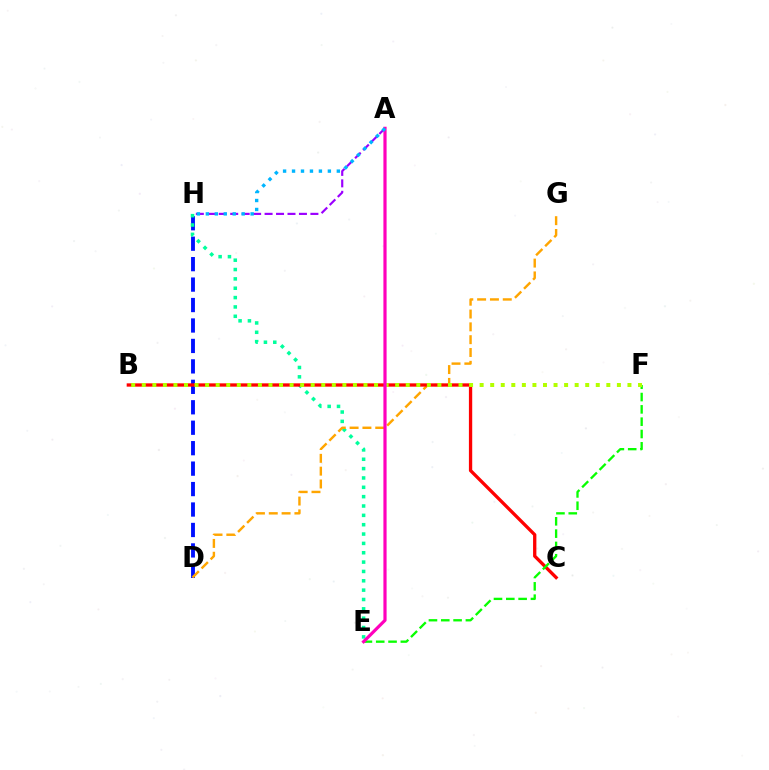{('D', 'H'): [{'color': '#0010ff', 'line_style': 'dashed', 'thickness': 2.78}], ('E', 'H'): [{'color': '#00ff9d', 'line_style': 'dotted', 'thickness': 2.54}], ('D', 'G'): [{'color': '#ffa500', 'line_style': 'dashed', 'thickness': 1.74}], ('A', 'H'): [{'color': '#9b00ff', 'line_style': 'dashed', 'thickness': 1.56}, {'color': '#00b5ff', 'line_style': 'dotted', 'thickness': 2.43}], ('B', 'C'): [{'color': '#ff0000', 'line_style': 'solid', 'thickness': 2.38}], ('E', 'F'): [{'color': '#08ff00', 'line_style': 'dashed', 'thickness': 1.67}], ('B', 'F'): [{'color': '#b3ff00', 'line_style': 'dotted', 'thickness': 2.87}], ('A', 'E'): [{'color': '#ff00bd', 'line_style': 'solid', 'thickness': 2.3}]}